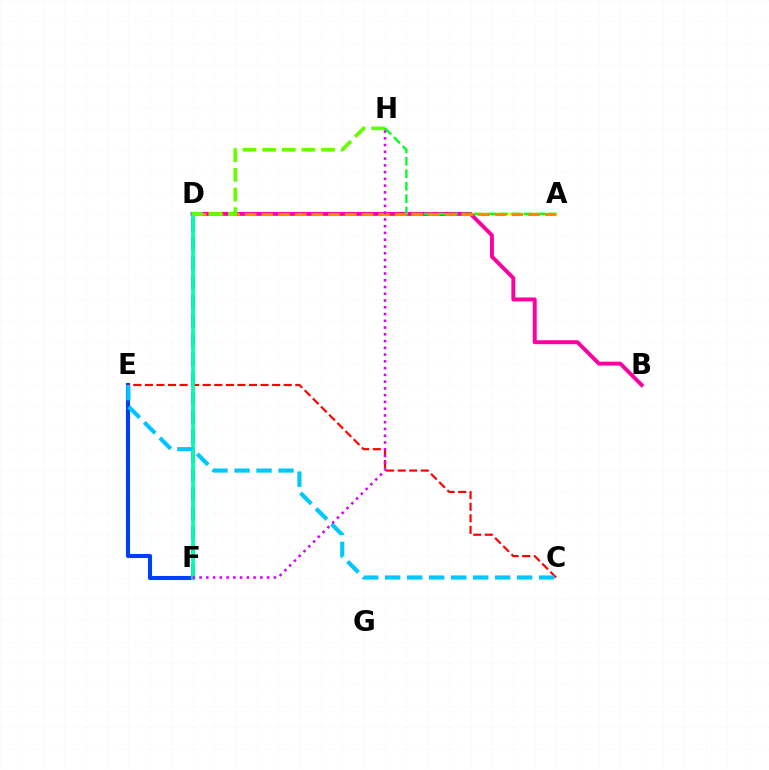{('E', 'F'): [{'color': '#003fff', 'line_style': 'solid', 'thickness': 2.95}], ('C', 'E'): [{'color': '#ff0000', 'line_style': 'dashed', 'thickness': 1.57}, {'color': '#00c7ff', 'line_style': 'dashed', 'thickness': 2.99}], ('A', 'D'): [{'color': '#eeff00', 'line_style': 'solid', 'thickness': 1.76}, {'color': '#ff8800', 'line_style': 'dashed', 'thickness': 2.26}], ('B', 'D'): [{'color': '#ff00a0', 'line_style': 'solid', 'thickness': 2.83}], ('D', 'F'): [{'color': '#4f00ff', 'line_style': 'dashed', 'thickness': 2.61}, {'color': '#00ffaf', 'line_style': 'solid', 'thickness': 2.7}], ('A', 'H'): [{'color': '#00ff27', 'line_style': 'dashed', 'thickness': 1.69}], ('F', 'H'): [{'color': '#d600ff', 'line_style': 'dotted', 'thickness': 1.84}], ('D', 'H'): [{'color': '#66ff00', 'line_style': 'dashed', 'thickness': 2.67}]}